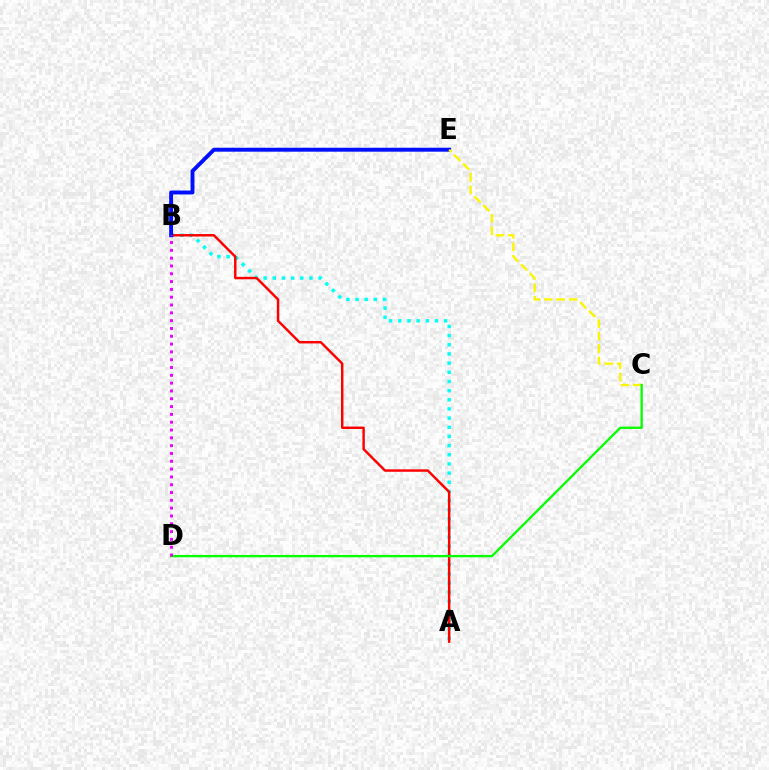{('A', 'B'): [{'color': '#00fff6', 'line_style': 'dotted', 'thickness': 2.49}, {'color': '#ff0000', 'line_style': 'solid', 'thickness': 1.76}], ('B', 'E'): [{'color': '#0010ff', 'line_style': 'solid', 'thickness': 2.82}], ('C', 'E'): [{'color': '#fcf500', 'line_style': 'dashed', 'thickness': 1.7}], ('C', 'D'): [{'color': '#08ff00', 'line_style': 'solid', 'thickness': 1.68}], ('B', 'D'): [{'color': '#ee00ff', 'line_style': 'dotted', 'thickness': 2.12}]}